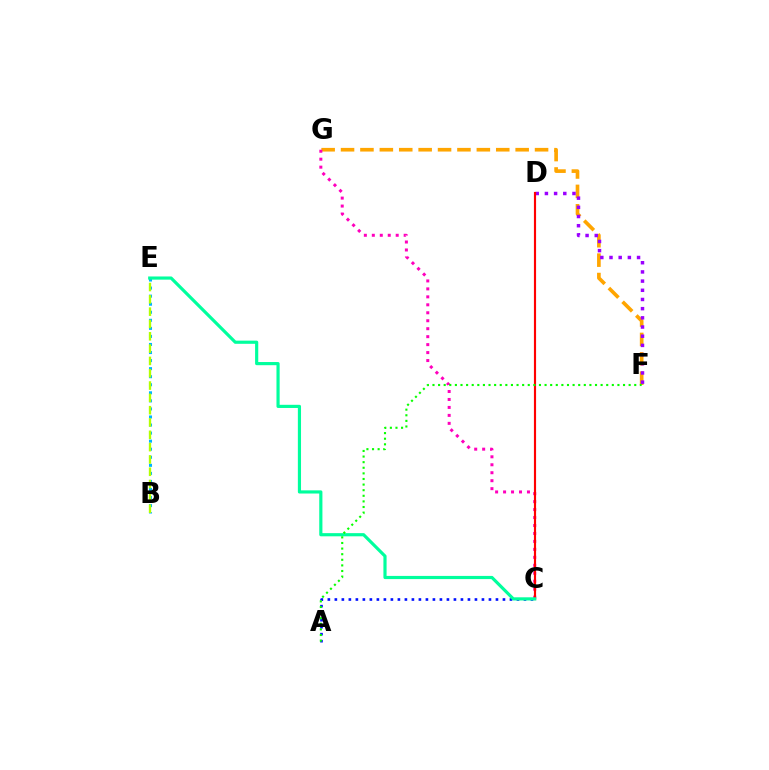{('B', 'E'): [{'color': '#00b5ff', 'line_style': 'dotted', 'thickness': 2.19}, {'color': '#b3ff00', 'line_style': 'dashed', 'thickness': 1.67}], ('F', 'G'): [{'color': '#ffa500', 'line_style': 'dashed', 'thickness': 2.64}], ('D', 'F'): [{'color': '#9b00ff', 'line_style': 'dotted', 'thickness': 2.5}], ('A', 'C'): [{'color': '#0010ff', 'line_style': 'dotted', 'thickness': 1.9}], ('C', 'G'): [{'color': '#ff00bd', 'line_style': 'dotted', 'thickness': 2.16}], ('C', 'D'): [{'color': '#ff0000', 'line_style': 'solid', 'thickness': 1.55}], ('C', 'E'): [{'color': '#00ff9d', 'line_style': 'solid', 'thickness': 2.28}], ('A', 'F'): [{'color': '#08ff00', 'line_style': 'dotted', 'thickness': 1.52}]}